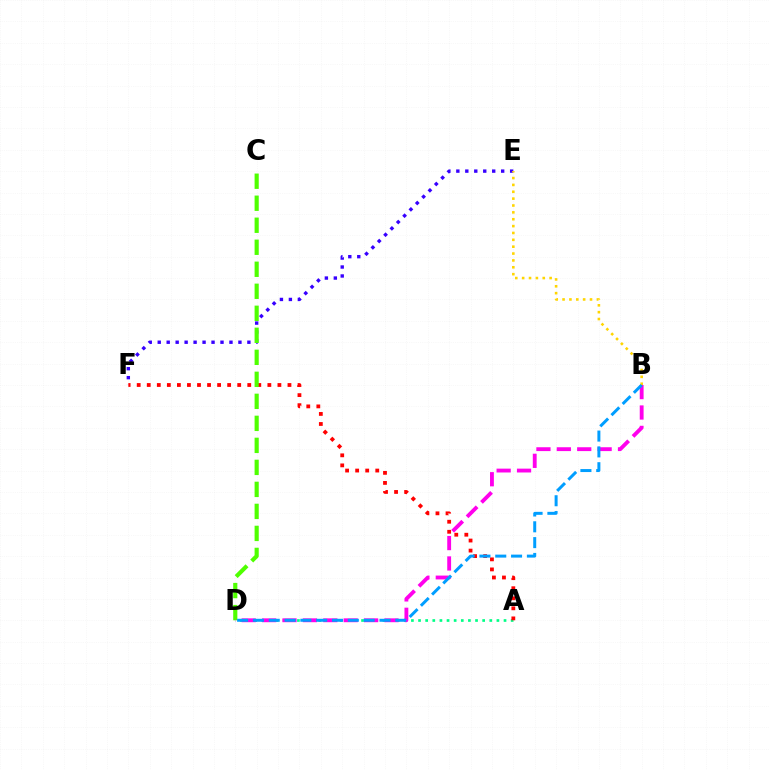{('A', 'D'): [{'color': '#00ff86', 'line_style': 'dotted', 'thickness': 1.94}], ('E', 'F'): [{'color': '#3700ff', 'line_style': 'dotted', 'thickness': 2.44}], ('A', 'F'): [{'color': '#ff0000', 'line_style': 'dotted', 'thickness': 2.73}], ('C', 'D'): [{'color': '#4fff00', 'line_style': 'dashed', 'thickness': 2.99}], ('B', 'D'): [{'color': '#ff00ed', 'line_style': 'dashed', 'thickness': 2.77}, {'color': '#009eff', 'line_style': 'dashed', 'thickness': 2.15}], ('B', 'E'): [{'color': '#ffd500', 'line_style': 'dotted', 'thickness': 1.87}]}